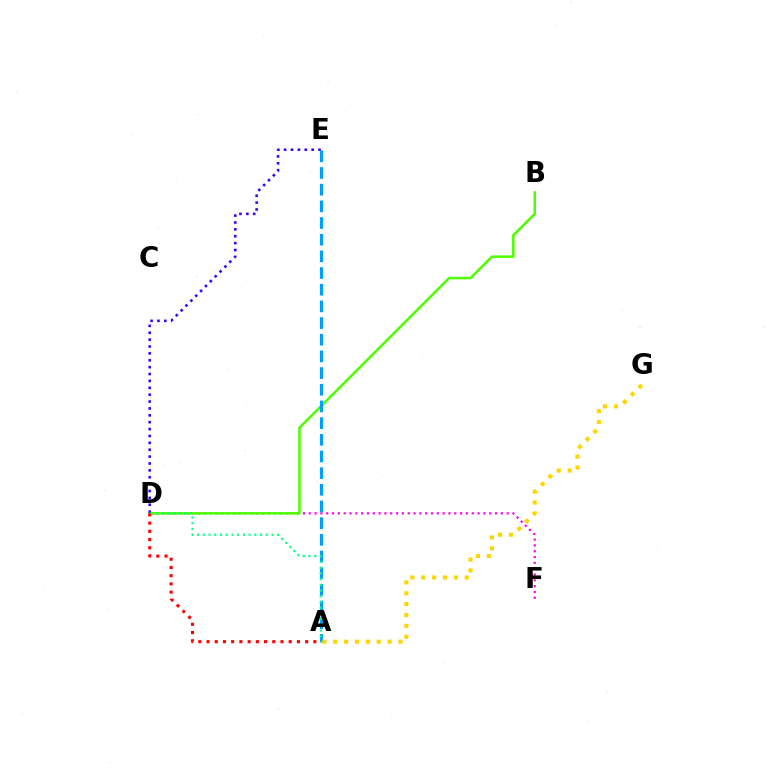{('D', 'F'): [{'color': '#ff00ed', 'line_style': 'dotted', 'thickness': 1.58}], ('B', 'D'): [{'color': '#4fff00', 'line_style': 'solid', 'thickness': 1.83}], ('D', 'E'): [{'color': '#3700ff', 'line_style': 'dotted', 'thickness': 1.87}], ('A', 'E'): [{'color': '#009eff', 'line_style': 'dashed', 'thickness': 2.27}], ('A', 'D'): [{'color': '#00ff86', 'line_style': 'dotted', 'thickness': 1.56}, {'color': '#ff0000', 'line_style': 'dotted', 'thickness': 2.23}], ('A', 'G'): [{'color': '#ffd500', 'line_style': 'dotted', 'thickness': 2.95}]}